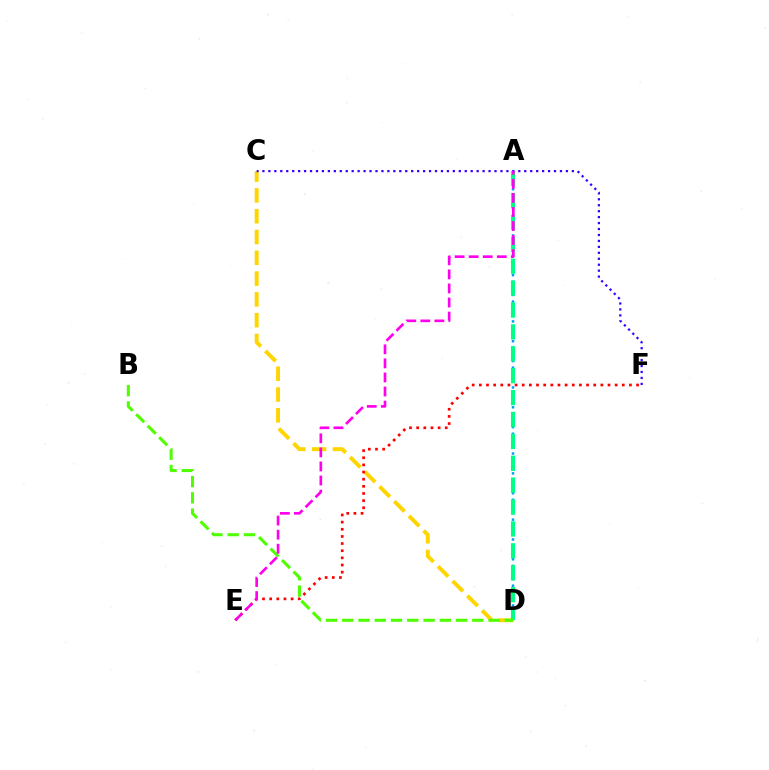{('C', 'D'): [{'color': '#ffd500', 'line_style': 'dashed', 'thickness': 2.83}], ('A', 'D'): [{'color': '#009eff', 'line_style': 'dotted', 'thickness': 1.8}, {'color': '#00ff86', 'line_style': 'dashed', 'thickness': 2.97}], ('C', 'F'): [{'color': '#3700ff', 'line_style': 'dotted', 'thickness': 1.62}], ('E', 'F'): [{'color': '#ff0000', 'line_style': 'dotted', 'thickness': 1.94}], ('B', 'D'): [{'color': '#4fff00', 'line_style': 'dashed', 'thickness': 2.21}], ('A', 'E'): [{'color': '#ff00ed', 'line_style': 'dashed', 'thickness': 1.91}]}